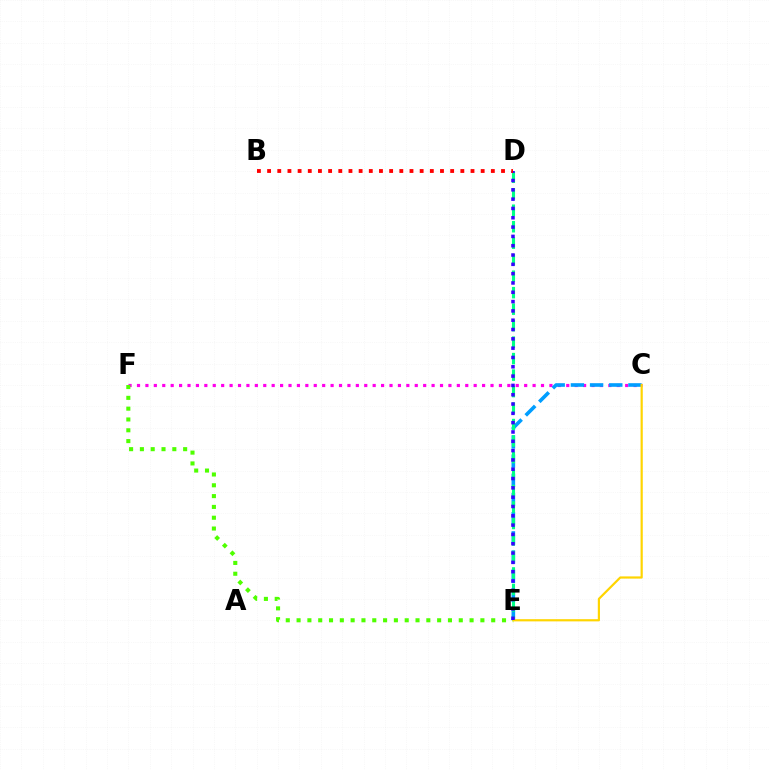{('C', 'F'): [{'color': '#ff00ed', 'line_style': 'dotted', 'thickness': 2.29}], ('E', 'F'): [{'color': '#4fff00', 'line_style': 'dotted', 'thickness': 2.94}], ('C', 'E'): [{'color': '#009eff', 'line_style': 'dashed', 'thickness': 2.61}, {'color': '#ffd500', 'line_style': 'solid', 'thickness': 1.58}], ('D', 'E'): [{'color': '#00ff86', 'line_style': 'dashed', 'thickness': 2.24}, {'color': '#3700ff', 'line_style': 'dotted', 'thickness': 2.53}], ('B', 'D'): [{'color': '#ff0000', 'line_style': 'dotted', 'thickness': 2.76}]}